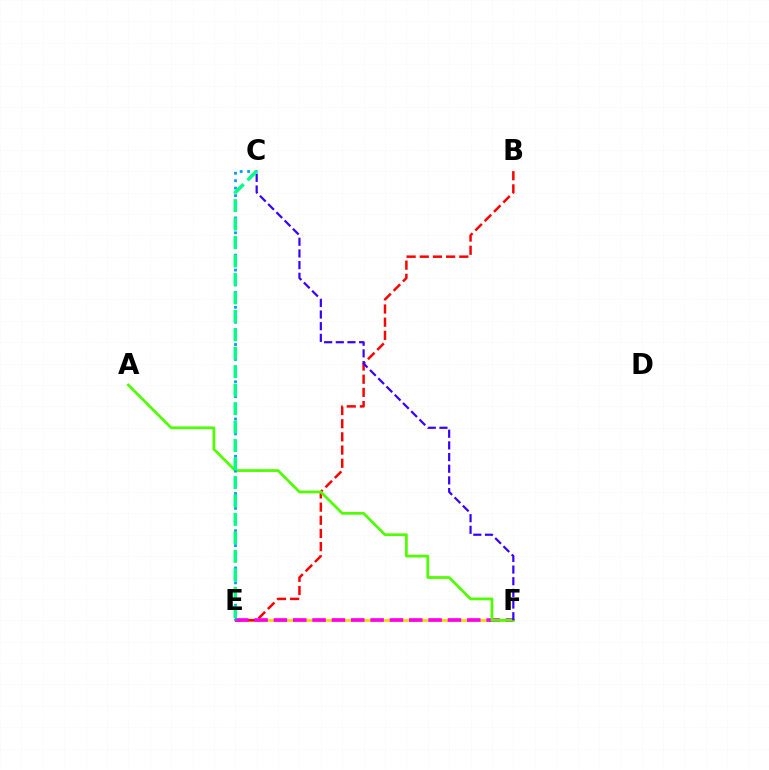{('E', 'F'): [{'color': '#ffd500', 'line_style': 'solid', 'thickness': 1.97}, {'color': '#ff00ed', 'line_style': 'dashed', 'thickness': 2.63}], ('B', 'E'): [{'color': '#ff0000', 'line_style': 'dashed', 'thickness': 1.79}], ('A', 'F'): [{'color': '#4fff00', 'line_style': 'solid', 'thickness': 1.98}], ('C', 'F'): [{'color': '#3700ff', 'line_style': 'dashed', 'thickness': 1.58}], ('C', 'E'): [{'color': '#009eff', 'line_style': 'dotted', 'thickness': 2.02}, {'color': '#00ff86', 'line_style': 'dashed', 'thickness': 2.51}]}